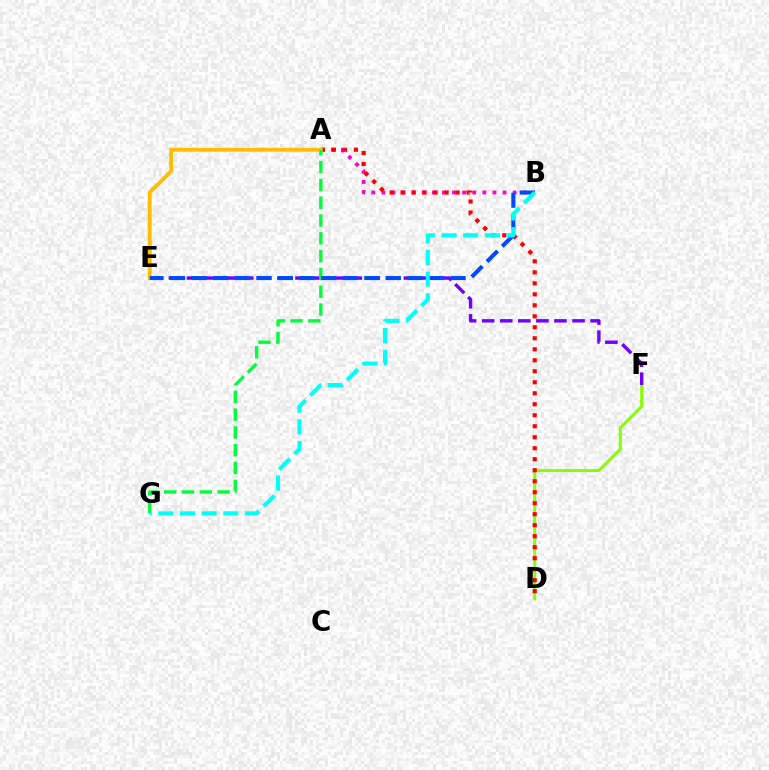{('D', 'F'): [{'color': '#84ff00', 'line_style': 'solid', 'thickness': 2.11}], ('A', 'B'): [{'color': '#ff00cf', 'line_style': 'dotted', 'thickness': 2.74}], ('A', 'D'): [{'color': '#ff0000', 'line_style': 'dotted', 'thickness': 2.99}], ('E', 'F'): [{'color': '#7200ff', 'line_style': 'dashed', 'thickness': 2.46}], ('A', 'E'): [{'color': '#ffbd00', 'line_style': 'solid', 'thickness': 2.77}], ('A', 'G'): [{'color': '#00ff39', 'line_style': 'dashed', 'thickness': 2.42}], ('B', 'E'): [{'color': '#004bff', 'line_style': 'dashed', 'thickness': 2.93}], ('B', 'G'): [{'color': '#00fff6', 'line_style': 'dashed', 'thickness': 2.95}]}